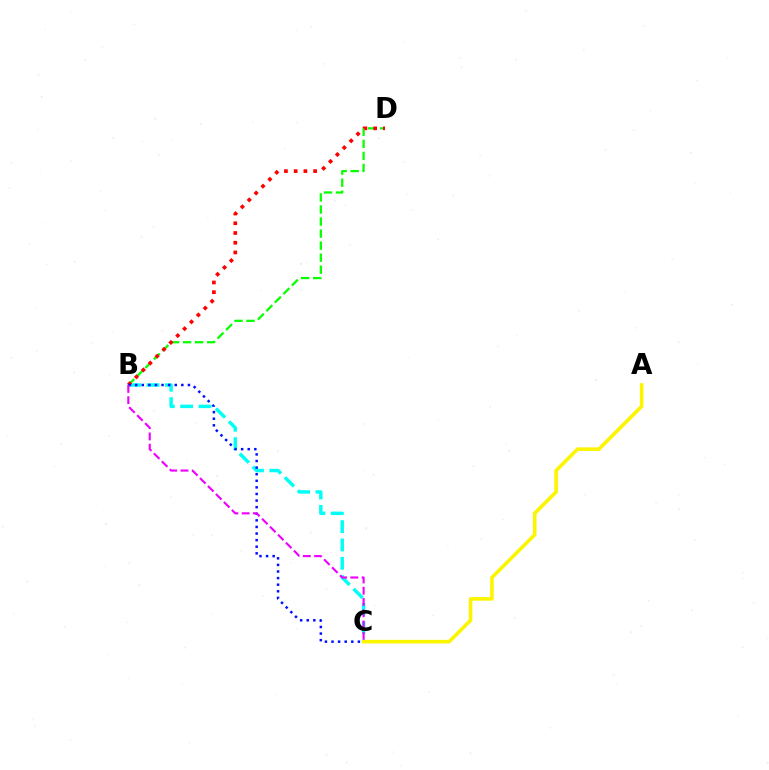{('B', 'C'): [{'color': '#00fff6', 'line_style': 'dashed', 'thickness': 2.49}, {'color': '#0010ff', 'line_style': 'dotted', 'thickness': 1.79}, {'color': '#ee00ff', 'line_style': 'dashed', 'thickness': 1.53}], ('B', 'D'): [{'color': '#08ff00', 'line_style': 'dashed', 'thickness': 1.64}, {'color': '#ff0000', 'line_style': 'dotted', 'thickness': 2.64}], ('A', 'C'): [{'color': '#fcf500', 'line_style': 'solid', 'thickness': 2.59}]}